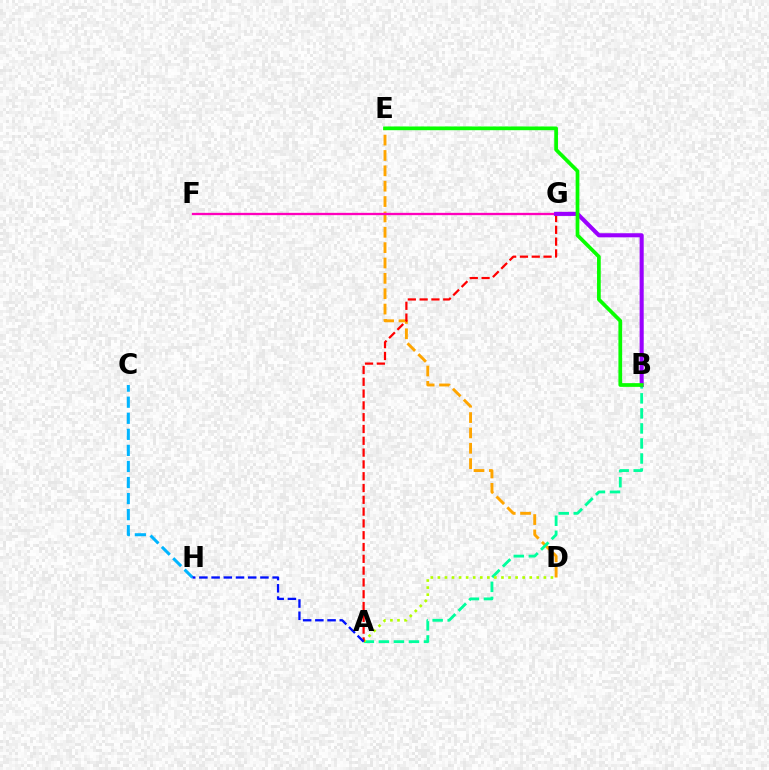{('D', 'E'): [{'color': '#ffa500', 'line_style': 'dashed', 'thickness': 2.09}], ('C', 'H'): [{'color': '#00b5ff', 'line_style': 'dashed', 'thickness': 2.18}], ('A', 'B'): [{'color': '#00ff9d', 'line_style': 'dashed', 'thickness': 2.04}], ('A', 'D'): [{'color': '#b3ff00', 'line_style': 'dotted', 'thickness': 1.92}], ('A', 'G'): [{'color': '#ff0000', 'line_style': 'dashed', 'thickness': 1.6}], ('A', 'H'): [{'color': '#0010ff', 'line_style': 'dashed', 'thickness': 1.66}], ('F', 'G'): [{'color': '#ff00bd', 'line_style': 'solid', 'thickness': 1.67}], ('B', 'G'): [{'color': '#9b00ff', 'line_style': 'solid', 'thickness': 2.93}], ('B', 'E'): [{'color': '#08ff00', 'line_style': 'solid', 'thickness': 2.68}]}